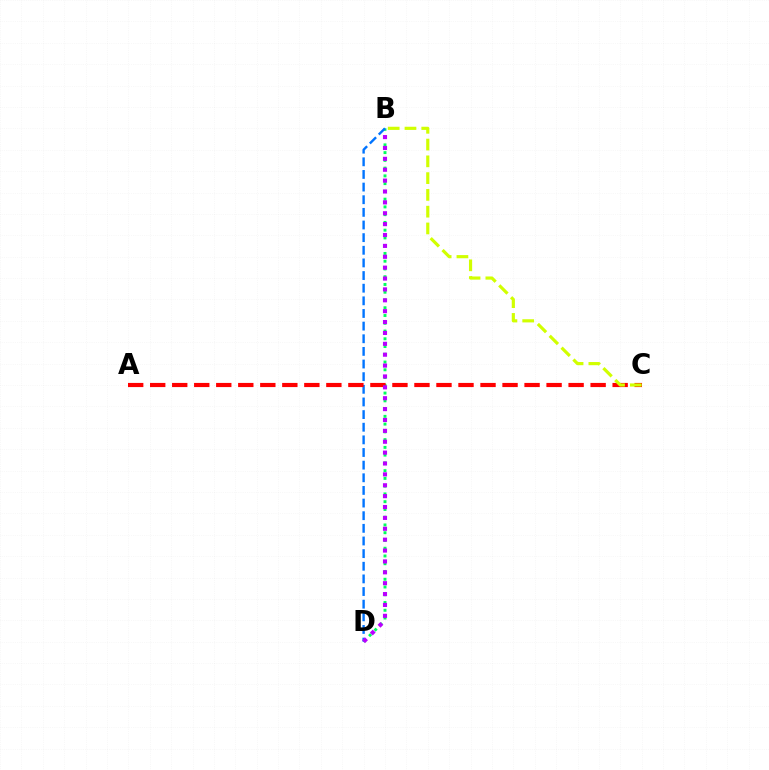{('B', 'D'): [{'color': '#00ff5c', 'line_style': 'dotted', 'thickness': 2.11}, {'color': '#0074ff', 'line_style': 'dashed', 'thickness': 1.72}, {'color': '#b900ff', 'line_style': 'dotted', 'thickness': 2.96}], ('A', 'C'): [{'color': '#ff0000', 'line_style': 'dashed', 'thickness': 2.99}], ('B', 'C'): [{'color': '#d1ff00', 'line_style': 'dashed', 'thickness': 2.28}]}